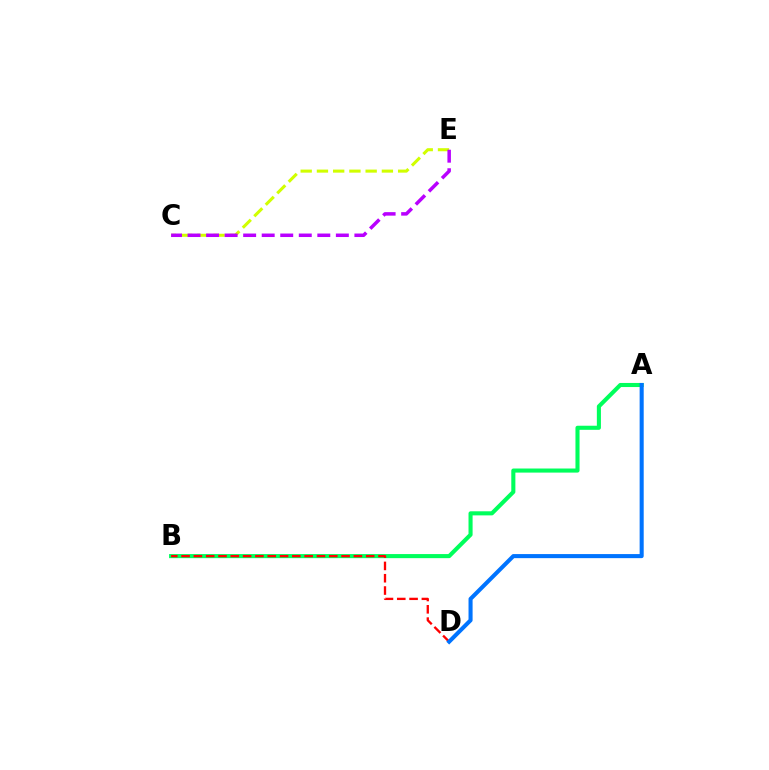{('A', 'B'): [{'color': '#00ff5c', 'line_style': 'solid', 'thickness': 2.94}], ('C', 'E'): [{'color': '#d1ff00', 'line_style': 'dashed', 'thickness': 2.21}, {'color': '#b900ff', 'line_style': 'dashed', 'thickness': 2.52}], ('B', 'D'): [{'color': '#ff0000', 'line_style': 'dashed', 'thickness': 1.67}], ('A', 'D'): [{'color': '#0074ff', 'line_style': 'solid', 'thickness': 2.93}]}